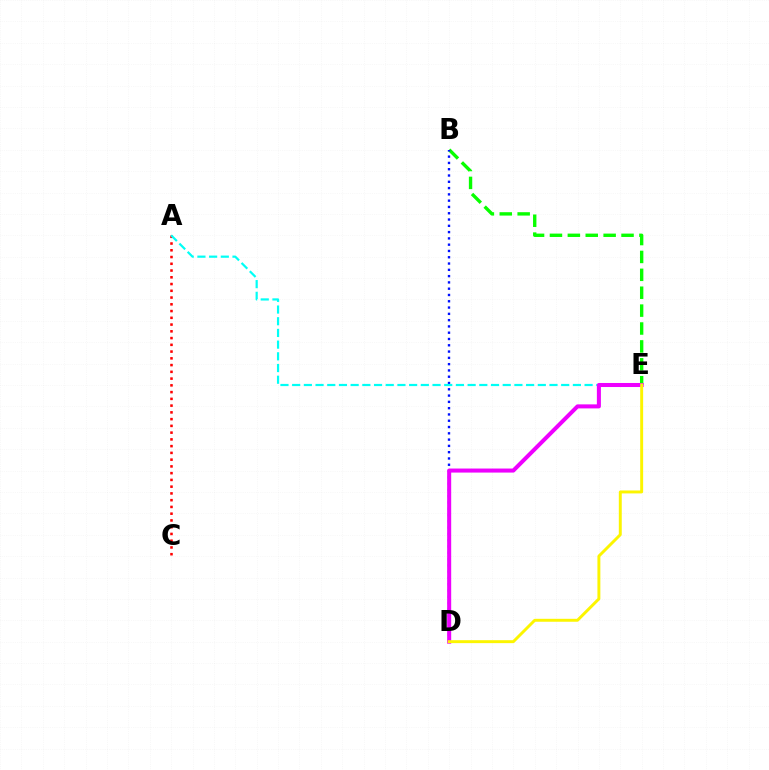{('B', 'E'): [{'color': '#08ff00', 'line_style': 'dashed', 'thickness': 2.43}], ('B', 'D'): [{'color': '#0010ff', 'line_style': 'dotted', 'thickness': 1.71}], ('A', 'C'): [{'color': '#ff0000', 'line_style': 'dotted', 'thickness': 1.83}], ('A', 'E'): [{'color': '#00fff6', 'line_style': 'dashed', 'thickness': 1.59}], ('D', 'E'): [{'color': '#ee00ff', 'line_style': 'solid', 'thickness': 2.91}, {'color': '#fcf500', 'line_style': 'solid', 'thickness': 2.11}]}